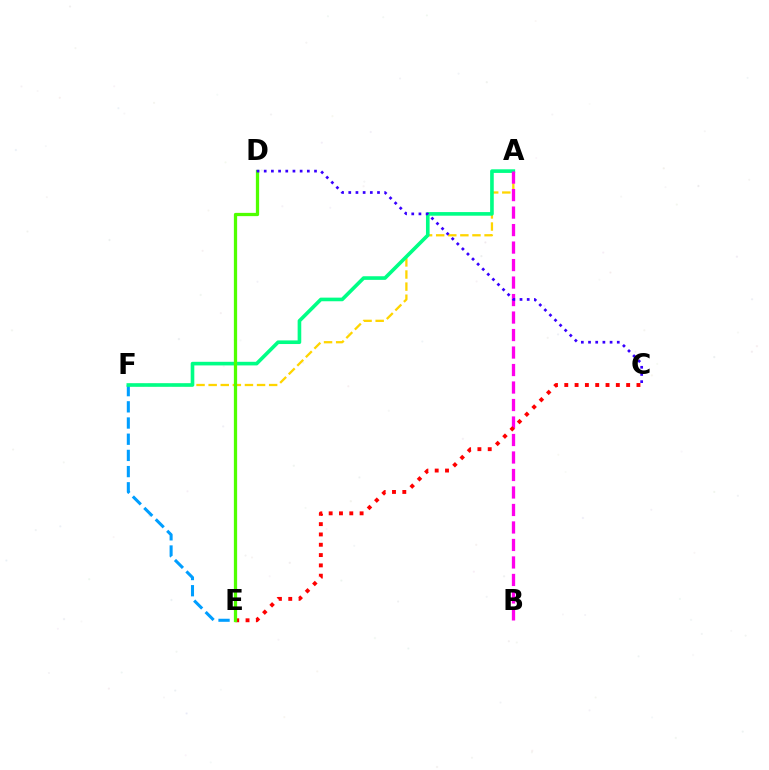{('A', 'F'): [{'color': '#ffd500', 'line_style': 'dashed', 'thickness': 1.64}, {'color': '#00ff86', 'line_style': 'solid', 'thickness': 2.61}], ('E', 'F'): [{'color': '#009eff', 'line_style': 'dashed', 'thickness': 2.2}], ('A', 'B'): [{'color': '#ff00ed', 'line_style': 'dashed', 'thickness': 2.38}], ('C', 'E'): [{'color': '#ff0000', 'line_style': 'dotted', 'thickness': 2.8}], ('D', 'E'): [{'color': '#4fff00', 'line_style': 'solid', 'thickness': 2.35}], ('C', 'D'): [{'color': '#3700ff', 'line_style': 'dotted', 'thickness': 1.95}]}